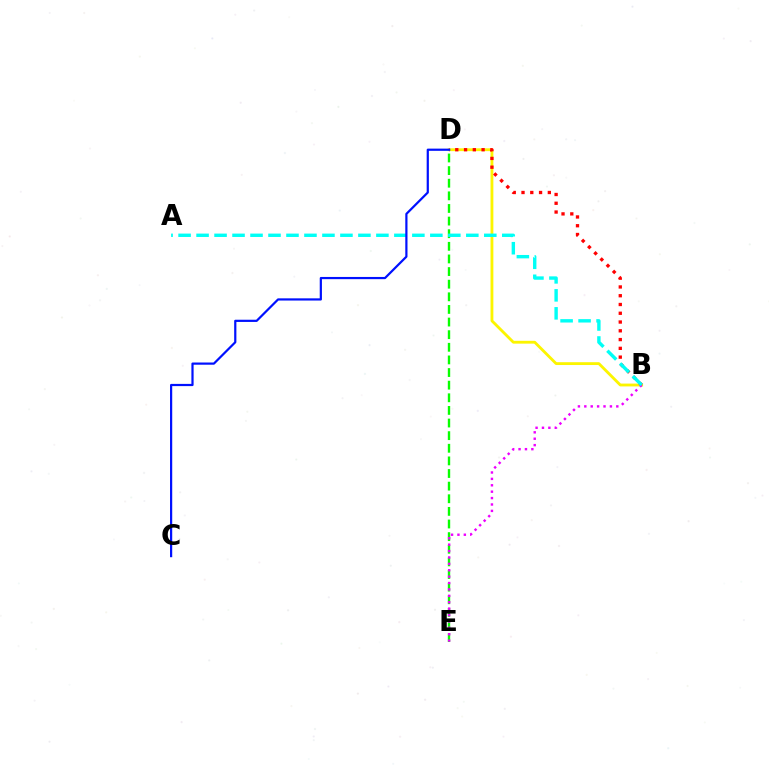{('D', 'E'): [{'color': '#08ff00', 'line_style': 'dashed', 'thickness': 1.71}], ('B', 'D'): [{'color': '#fcf500', 'line_style': 'solid', 'thickness': 2.04}, {'color': '#ff0000', 'line_style': 'dotted', 'thickness': 2.38}], ('B', 'E'): [{'color': '#ee00ff', 'line_style': 'dotted', 'thickness': 1.74}], ('A', 'B'): [{'color': '#00fff6', 'line_style': 'dashed', 'thickness': 2.44}], ('C', 'D'): [{'color': '#0010ff', 'line_style': 'solid', 'thickness': 1.59}]}